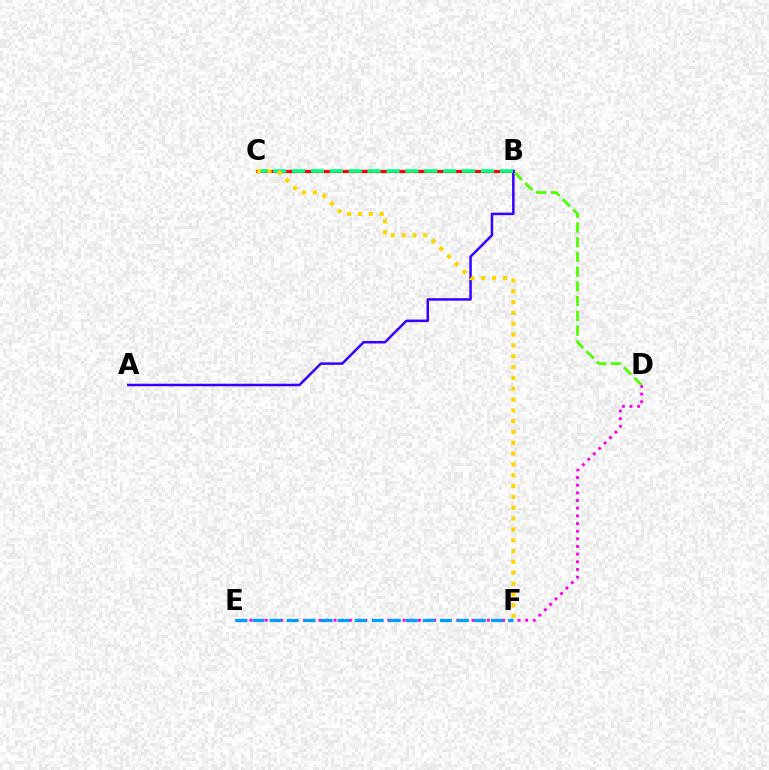{('B', 'C'): [{'color': '#ff0000', 'line_style': 'solid', 'thickness': 2.28}, {'color': '#00ff86', 'line_style': 'dashed', 'thickness': 2.57}], ('D', 'E'): [{'color': '#ff00ed', 'line_style': 'dotted', 'thickness': 2.08}], ('A', 'B'): [{'color': '#3700ff', 'line_style': 'solid', 'thickness': 1.81}], ('B', 'D'): [{'color': '#4fff00', 'line_style': 'dashed', 'thickness': 2.0}], ('E', 'F'): [{'color': '#009eff', 'line_style': 'dashed', 'thickness': 2.31}], ('C', 'F'): [{'color': '#ffd500', 'line_style': 'dotted', 'thickness': 2.94}]}